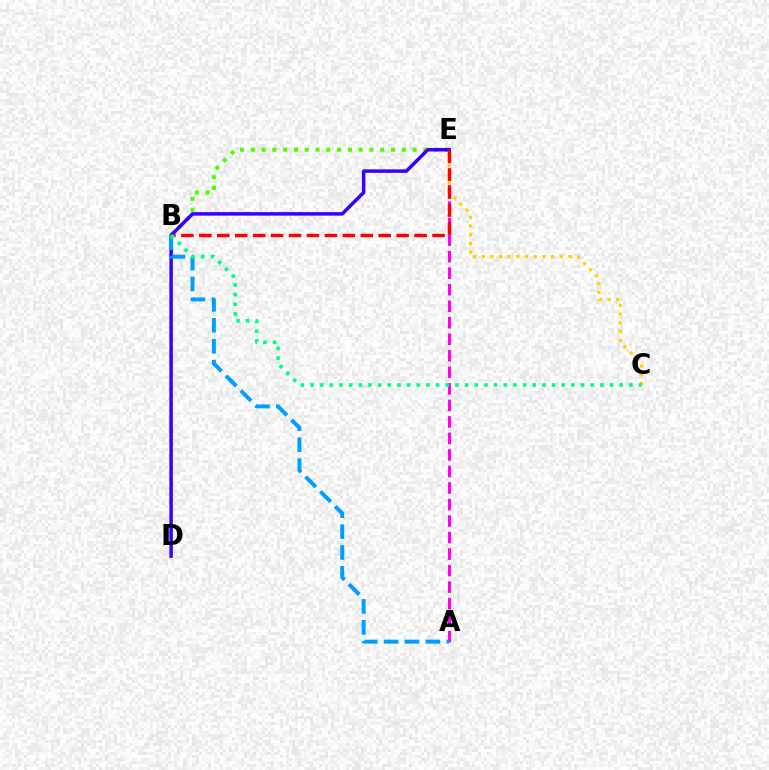{('B', 'E'): [{'color': '#4fff00', 'line_style': 'dotted', 'thickness': 2.93}, {'color': '#ff0000', 'line_style': 'dashed', 'thickness': 2.44}], ('A', 'E'): [{'color': '#ff00ed', 'line_style': 'dashed', 'thickness': 2.24}], ('D', 'E'): [{'color': '#3700ff', 'line_style': 'solid', 'thickness': 2.52}], ('C', 'E'): [{'color': '#ffd500', 'line_style': 'dotted', 'thickness': 2.36}], ('A', 'B'): [{'color': '#009eff', 'line_style': 'dashed', 'thickness': 2.84}], ('B', 'C'): [{'color': '#00ff86', 'line_style': 'dotted', 'thickness': 2.63}]}